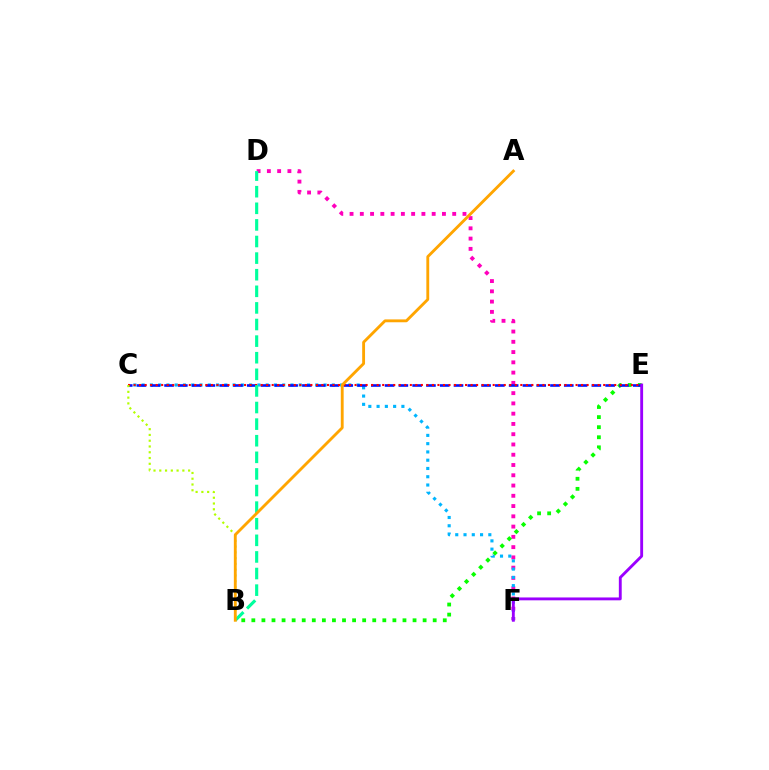{('D', 'F'): [{'color': '#ff00bd', 'line_style': 'dotted', 'thickness': 2.79}], ('C', 'F'): [{'color': '#00b5ff', 'line_style': 'dotted', 'thickness': 2.25}], ('B', 'E'): [{'color': '#08ff00', 'line_style': 'dotted', 'thickness': 2.74}], ('C', 'E'): [{'color': '#0010ff', 'line_style': 'dashed', 'thickness': 1.87}, {'color': '#ff0000', 'line_style': 'dotted', 'thickness': 1.5}], ('B', 'D'): [{'color': '#00ff9d', 'line_style': 'dashed', 'thickness': 2.26}], ('B', 'C'): [{'color': '#b3ff00', 'line_style': 'dotted', 'thickness': 1.57}], ('E', 'F'): [{'color': '#9b00ff', 'line_style': 'solid', 'thickness': 2.06}], ('A', 'B'): [{'color': '#ffa500', 'line_style': 'solid', 'thickness': 2.05}]}